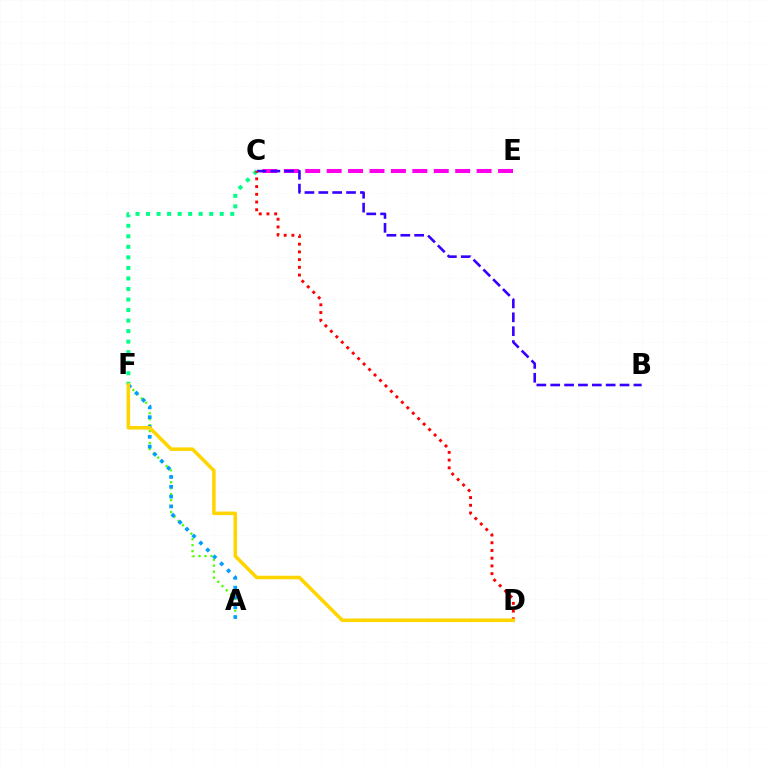{('C', 'E'): [{'color': '#ff00ed', 'line_style': 'dashed', 'thickness': 2.91}], ('A', 'F'): [{'color': '#4fff00', 'line_style': 'dotted', 'thickness': 1.63}, {'color': '#009eff', 'line_style': 'dotted', 'thickness': 2.66}], ('C', 'F'): [{'color': '#00ff86', 'line_style': 'dotted', 'thickness': 2.86}], ('B', 'C'): [{'color': '#3700ff', 'line_style': 'dashed', 'thickness': 1.88}], ('C', 'D'): [{'color': '#ff0000', 'line_style': 'dotted', 'thickness': 2.1}], ('D', 'F'): [{'color': '#ffd500', 'line_style': 'solid', 'thickness': 2.55}]}